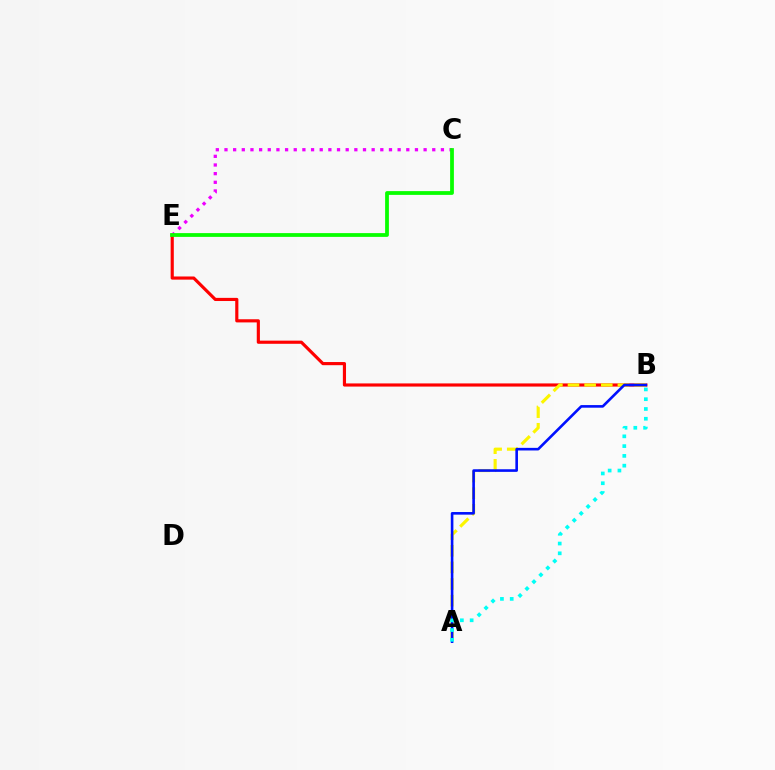{('C', 'E'): [{'color': '#ee00ff', 'line_style': 'dotted', 'thickness': 2.35}, {'color': '#08ff00', 'line_style': 'solid', 'thickness': 2.71}], ('B', 'E'): [{'color': '#ff0000', 'line_style': 'solid', 'thickness': 2.27}], ('A', 'B'): [{'color': '#fcf500', 'line_style': 'dashed', 'thickness': 2.26}, {'color': '#0010ff', 'line_style': 'solid', 'thickness': 1.88}, {'color': '#00fff6', 'line_style': 'dotted', 'thickness': 2.66}]}